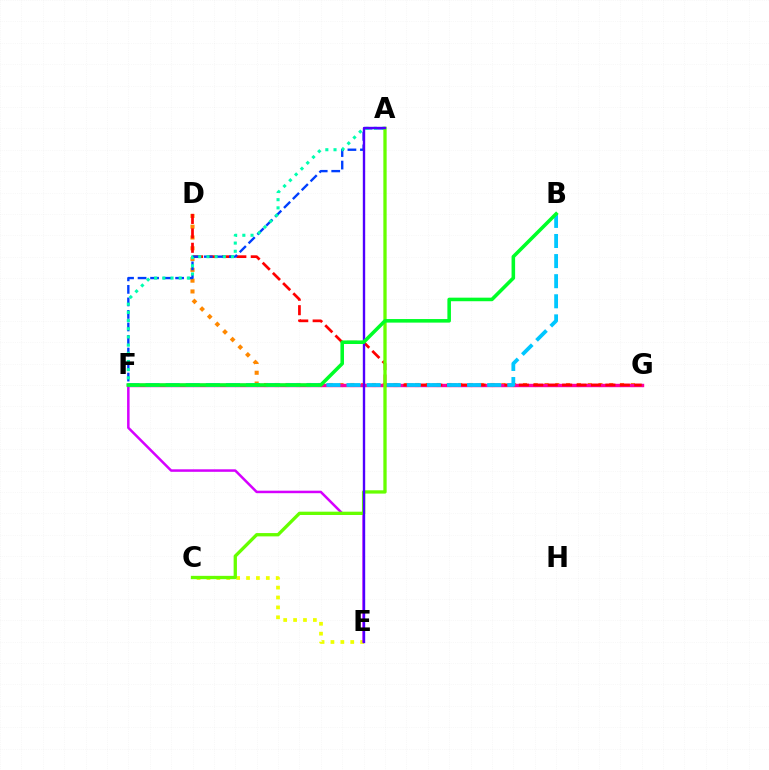{('D', 'G'): [{'color': '#ff8800', 'line_style': 'dotted', 'thickness': 2.93}, {'color': '#ff0000', 'line_style': 'dashed', 'thickness': 1.96}], ('C', 'E'): [{'color': '#eeff00', 'line_style': 'dotted', 'thickness': 2.69}], ('F', 'G'): [{'color': '#ff00a0', 'line_style': 'solid', 'thickness': 2.45}], ('E', 'F'): [{'color': '#d600ff', 'line_style': 'solid', 'thickness': 1.81}], ('A', 'F'): [{'color': '#003fff', 'line_style': 'dashed', 'thickness': 1.7}, {'color': '#00ffaf', 'line_style': 'dotted', 'thickness': 2.22}], ('B', 'F'): [{'color': '#00c7ff', 'line_style': 'dashed', 'thickness': 2.73}, {'color': '#00ff27', 'line_style': 'solid', 'thickness': 2.56}], ('A', 'C'): [{'color': '#66ff00', 'line_style': 'solid', 'thickness': 2.38}], ('A', 'E'): [{'color': '#4f00ff', 'line_style': 'solid', 'thickness': 1.71}]}